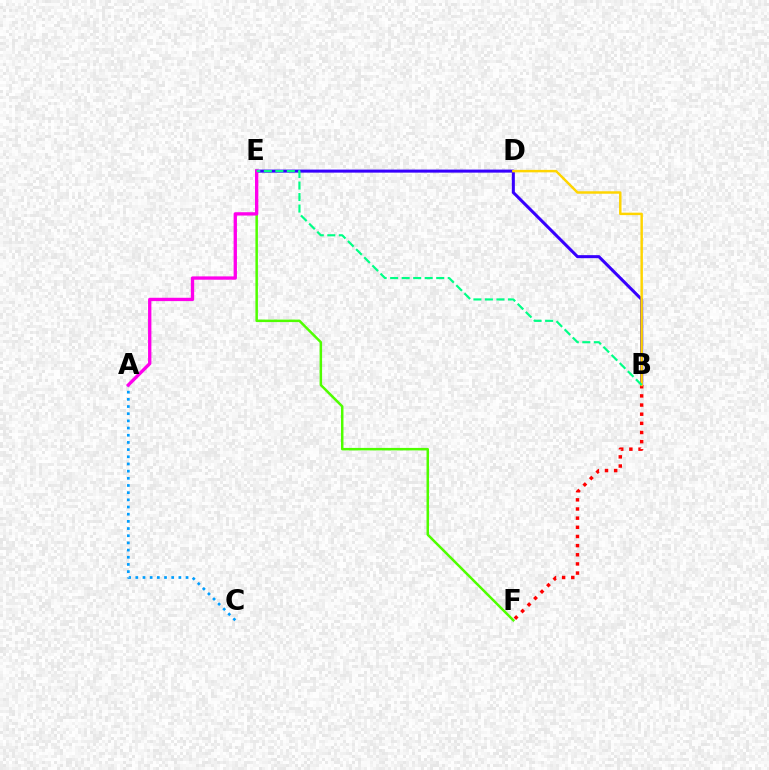{('A', 'C'): [{'color': '#009eff', 'line_style': 'dotted', 'thickness': 1.95}], ('E', 'F'): [{'color': '#4fff00', 'line_style': 'solid', 'thickness': 1.8}], ('B', 'E'): [{'color': '#3700ff', 'line_style': 'solid', 'thickness': 2.19}, {'color': '#00ff86', 'line_style': 'dashed', 'thickness': 1.56}], ('A', 'E'): [{'color': '#ff00ed', 'line_style': 'solid', 'thickness': 2.39}], ('B', 'F'): [{'color': '#ff0000', 'line_style': 'dotted', 'thickness': 2.49}], ('B', 'D'): [{'color': '#ffd500', 'line_style': 'solid', 'thickness': 1.77}]}